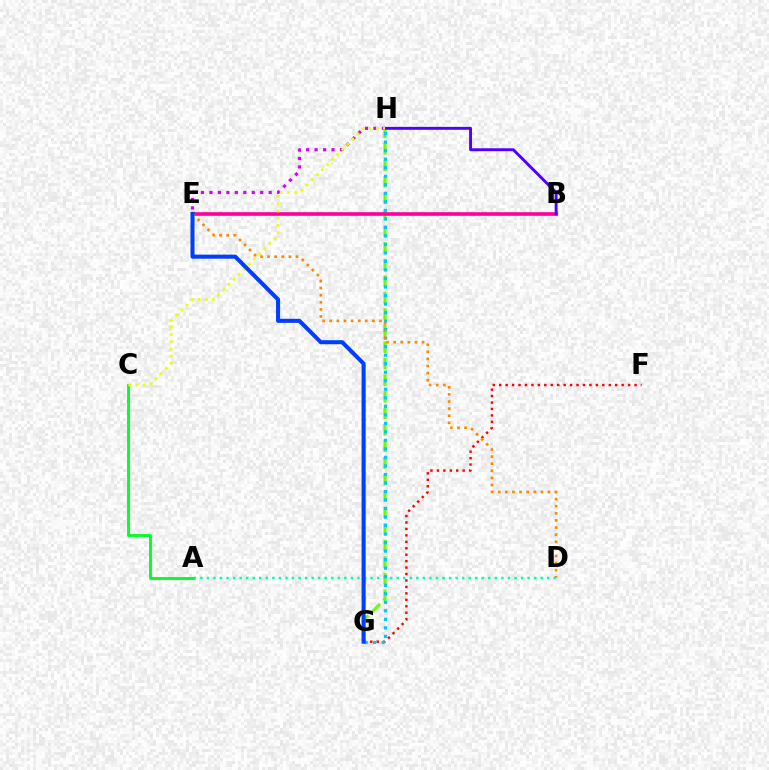{('F', 'G'): [{'color': '#ff0000', 'line_style': 'dotted', 'thickness': 1.75}], ('E', 'H'): [{'color': '#d600ff', 'line_style': 'dotted', 'thickness': 2.3}], ('A', 'D'): [{'color': '#00ffaf', 'line_style': 'dotted', 'thickness': 1.78}], ('G', 'H'): [{'color': '#66ff00', 'line_style': 'dashed', 'thickness': 2.25}, {'color': '#00c7ff', 'line_style': 'dotted', 'thickness': 2.31}], ('A', 'C'): [{'color': '#00ff27', 'line_style': 'solid', 'thickness': 2.07}], ('B', 'E'): [{'color': '#ff00a0', 'line_style': 'solid', 'thickness': 2.63}], ('B', 'H'): [{'color': '#4f00ff', 'line_style': 'solid', 'thickness': 2.09}], ('D', 'E'): [{'color': '#ff8800', 'line_style': 'dotted', 'thickness': 1.93}], ('C', 'H'): [{'color': '#eeff00', 'line_style': 'dotted', 'thickness': 1.96}], ('E', 'G'): [{'color': '#003fff', 'line_style': 'solid', 'thickness': 2.92}]}